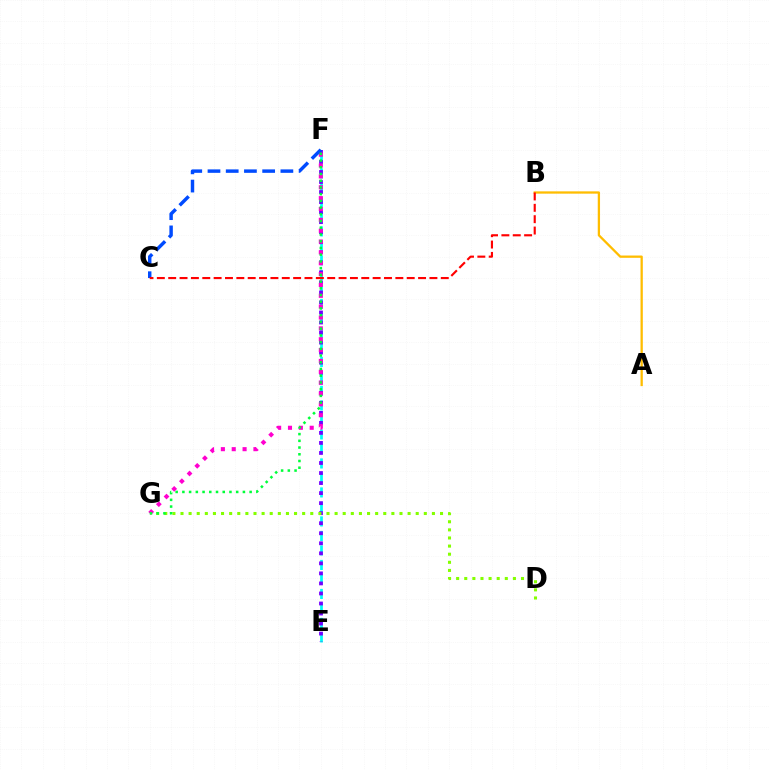{('A', 'B'): [{'color': '#ffbd00', 'line_style': 'solid', 'thickness': 1.65}], ('E', 'F'): [{'color': '#00fff6', 'line_style': 'dashed', 'thickness': 1.97}, {'color': '#7200ff', 'line_style': 'dotted', 'thickness': 2.73}], ('F', 'G'): [{'color': '#ff00cf', 'line_style': 'dotted', 'thickness': 2.95}, {'color': '#00ff39', 'line_style': 'dotted', 'thickness': 1.83}], ('D', 'G'): [{'color': '#84ff00', 'line_style': 'dotted', 'thickness': 2.2}], ('C', 'F'): [{'color': '#004bff', 'line_style': 'dashed', 'thickness': 2.48}], ('B', 'C'): [{'color': '#ff0000', 'line_style': 'dashed', 'thickness': 1.54}]}